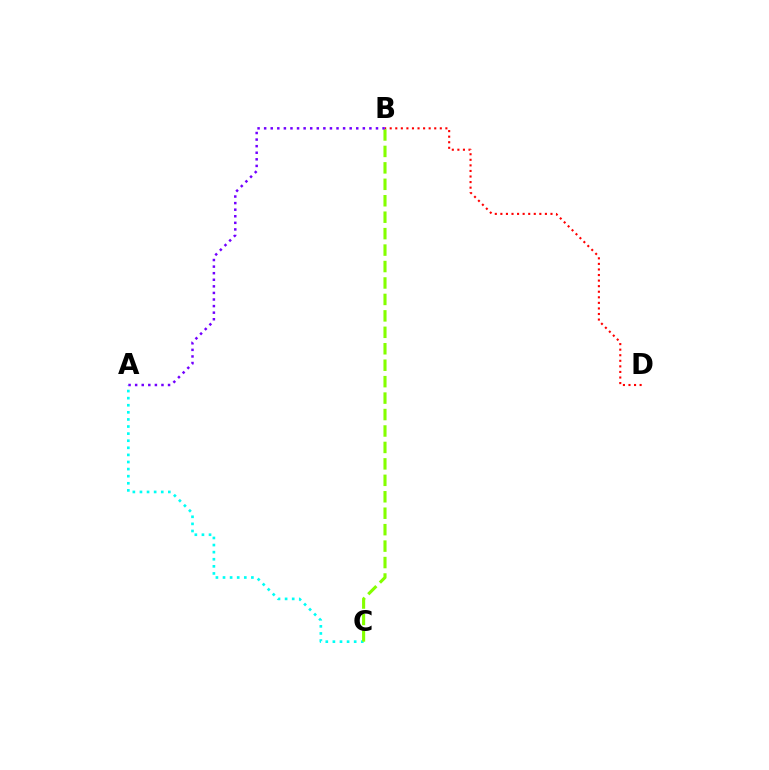{('B', 'D'): [{'color': '#ff0000', 'line_style': 'dotted', 'thickness': 1.51}], ('A', 'C'): [{'color': '#00fff6', 'line_style': 'dotted', 'thickness': 1.93}], ('B', 'C'): [{'color': '#84ff00', 'line_style': 'dashed', 'thickness': 2.23}], ('A', 'B'): [{'color': '#7200ff', 'line_style': 'dotted', 'thickness': 1.79}]}